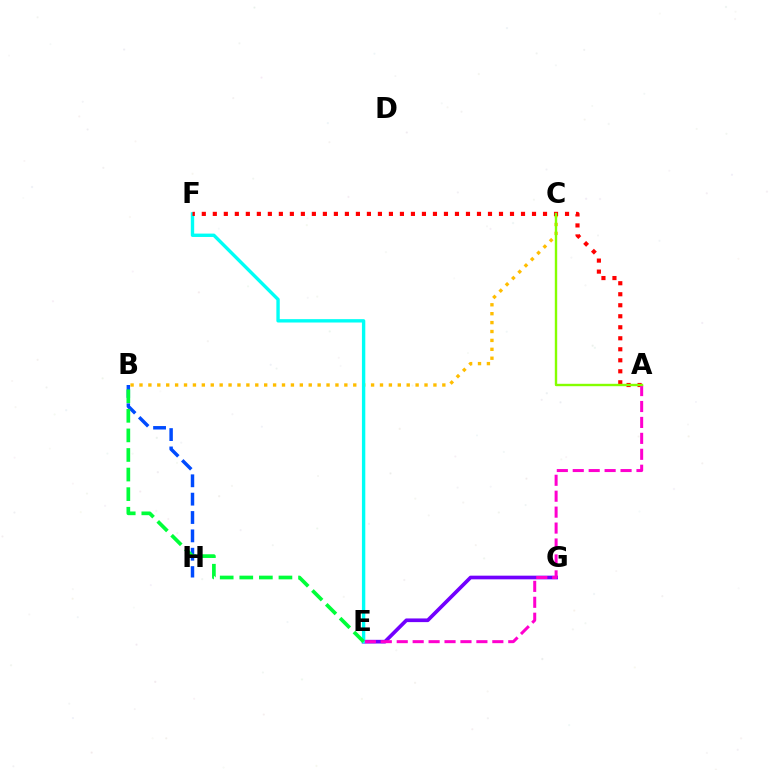{('B', 'H'): [{'color': '#004bff', 'line_style': 'dashed', 'thickness': 2.49}], ('B', 'C'): [{'color': '#ffbd00', 'line_style': 'dotted', 'thickness': 2.42}], ('E', 'G'): [{'color': '#7200ff', 'line_style': 'solid', 'thickness': 2.64}], ('E', 'F'): [{'color': '#00fff6', 'line_style': 'solid', 'thickness': 2.43}], ('B', 'E'): [{'color': '#00ff39', 'line_style': 'dashed', 'thickness': 2.66}], ('A', 'F'): [{'color': '#ff0000', 'line_style': 'dotted', 'thickness': 2.99}], ('A', 'E'): [{'color': '#ff00cf', 'line_style': 'dashed', 'thickness': 2.16}], ('A', 'C'): [{'color': '#84ff00', 'line_style': 'solid', 'thickness': 1.72}]}